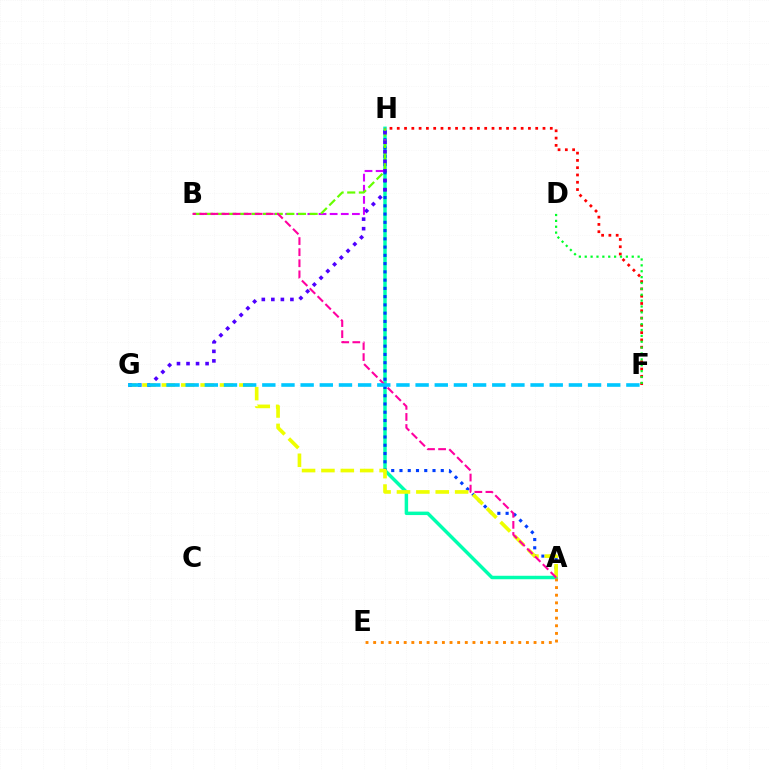{('A', 'H'): [{'color': '#00ffaf', 'line_style': 'solid', 'thickness': 2.5}, {'color': '#003fff', 'line_style': 'dotted', 'thickness': 2.24}], ('B', 'H'): [{'color': '#d600ff', 'line_style': 'dashed', 'thickness': 1.51}, {'color': '#66ff00', 'line_style': 'dashed', 'thickness': 1.58}], ('F', 'H'): [{'color': '#ff0000', 'line_style': 'dotted', 'thickness': 1.98}], ('A', 'G'): [{'color': '#eeff00', 'line_style': 'dashed', 'thickness': 2.63}], ('A', 'B'): [{'color': '#ff00a0', 'line_style': 'dashed', 'thickness': 1.51}], ('G', 'H'): [{'color': '#4f00ff', 'line_style': 'dotted', 'thickness': 2.59}], ('D', 'F'): [{'color': '#00ff27', 'line_style': 'dotted', 'thickness': 1.6}], ('A', 'E'): [{'color': '#ff8800', 'line_style': 'dotted', 'thickness': 2.08}], ('F', 'G'): [{'color': '#00c7ff', 'line_style': 'dashed', 'thickness': 2.6}]}